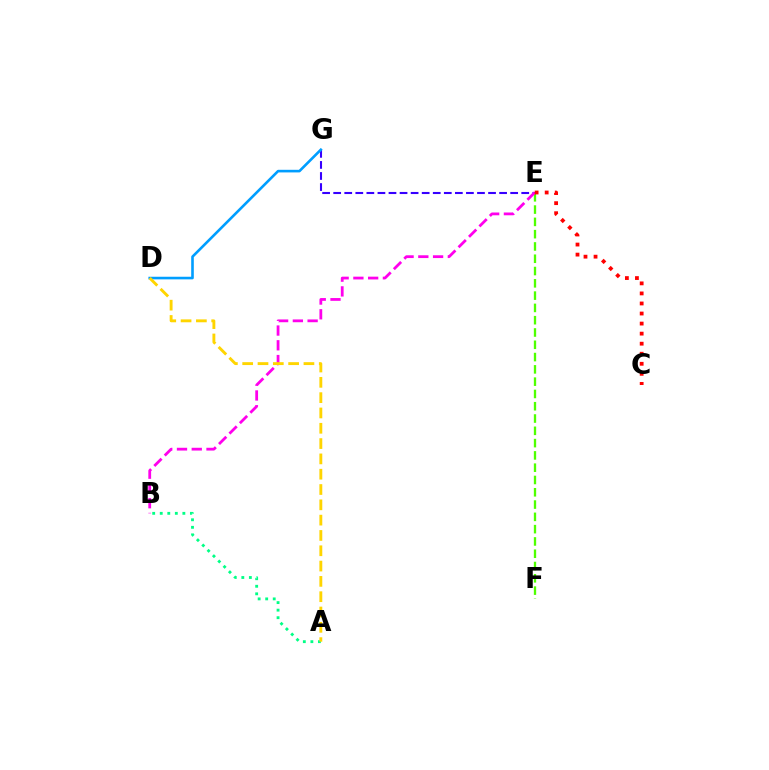{('E', 'F'): [{'color': '#4fff00', 'line_style': 'dashed', 'thickness': 1.67}], ('E', 'G'): [{'color': '#3700ff', 'line_style': 'dashed', 'thickness': 1.5}], ('B', 'E'): [{'color': '#ff00ed', 'line_style': 'dashed', 'thickness': 2.0}], ('D', 'G'): [{'color': '#009eff', 'line_style': 'solid', 'thickness': 1.88}], ('A', 'B'): [{'color': '#00ff86', 'line_style': 'dotted', 'thickness': 2.05}], ('A', 'D'): [{'color': '#ffd500', 'line_style': 'dashed', 'thickness': 2.08}], ('C', 'E'): [{'color': '#ff0000', 'line_style': 'dotted', 'thickness': 2.73}]}